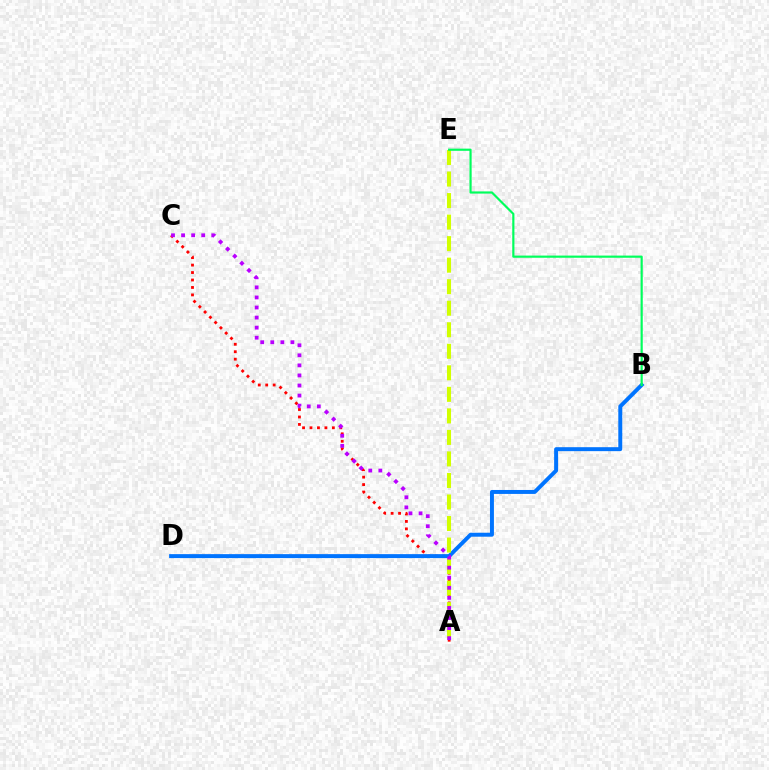{('A', 'C'): [{'color': '#ff0000', 'line_style': 'dotted', 'thickness': 2.03}, {'color': '#b900ff', 'line_style': 'dotted', 'thickness': 2.73}], ('B', 'D'): [{'color': '#0074ff', 'line_style': 'solid', 'thickness': 2.85}], ('A', 'E'): [{'color': '#d1ff00', 'line_style': 'dashed', 'thickness': 2.92}], ('B', 'E'): [{'color': '#00ff5c', 'line_style': 'solid', 'thickness': 1.57}]}